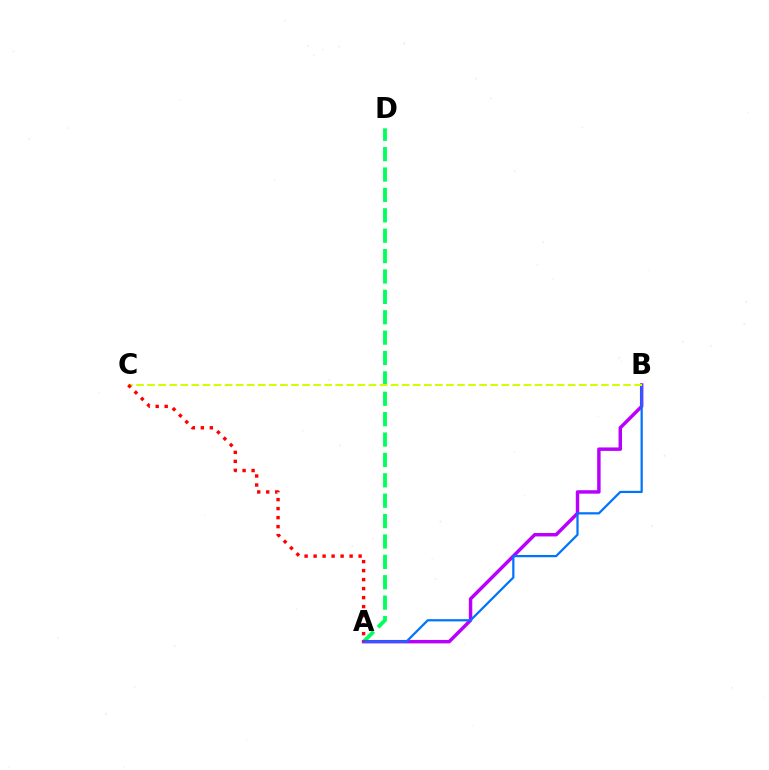{('A', 'D'): [{'color': '#00ff5c', 'line_style': 'dashed', 'thickness': 2.77}], ('A', 'B'): [{'color': '#b900ff', 'line_style': 'solid', 'thickness': 2.48}, {'color': '#0074ff', 'line_style': 'solid', 'thickness': 1.61}], ('B', 'C'): [{'color': '#d1ff00', 'line_style': 'dashed', 'thickness': 1.5}], ('A', 'C'): [{'color': '#ff0000', 'line_style': 'dotted', 'thickness': 2.45}]}